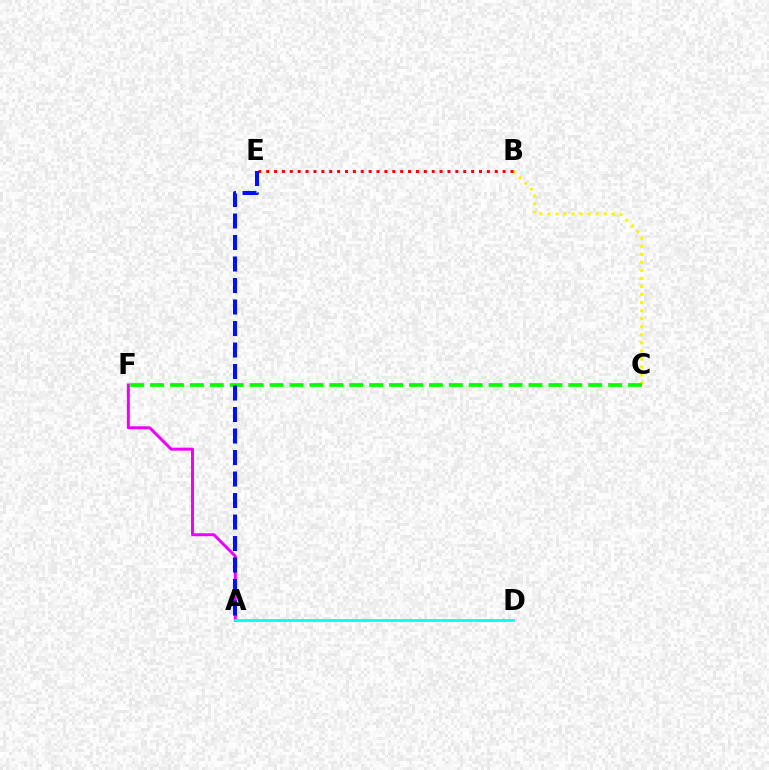{('A', 'F'): [{'color': '#ee00ff', 'line_style': 'solid', 'thickness': 2.14}], ('B', 'C'): [{'color': '#fcf500', 'line_style': 'dotted', 'thickness': 2.19}], ('B', 'E'): [{'color': '#ff0000', 'line_style': 'dotted', 'thickness': 2.14}], ('A', 'D'): [{'color': '#00fff6', 'line_style': 'solid', 'thickness': 1.99}], ('C', 'F'): [{'color': '#08ff00', 'line_style': 'dashed', 'thickness': 2.71}], ('A', 'E'): [{'color': '#0010ff', 'line_style': 'dashed', 'thickness': 2.92}]}